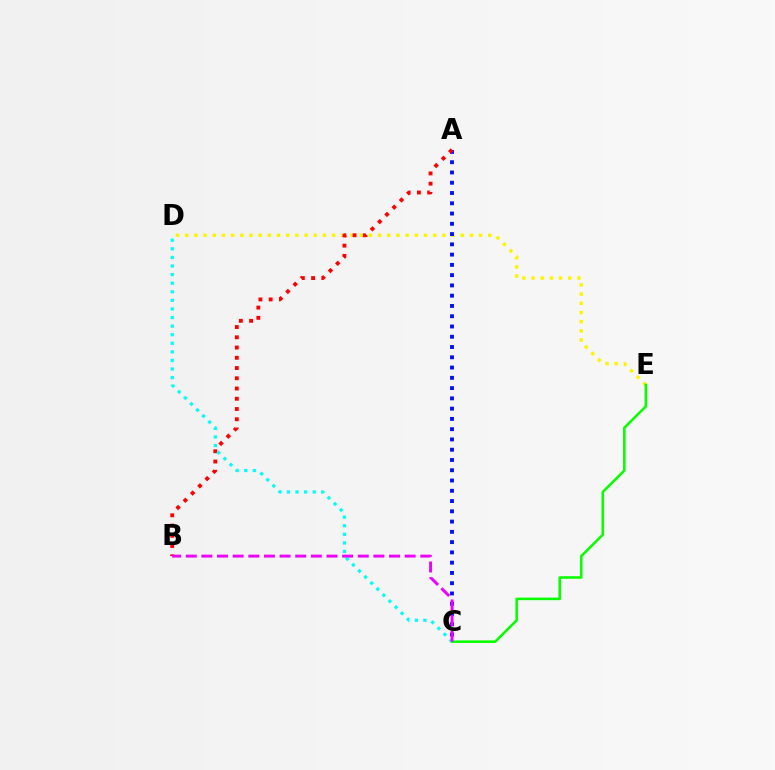{('D', 'E'): [{'color': '#fcf500', 'line_style': 'dotted', 'thickness': 2.5}], ('A', 'C'): [{'color': '#0010ff', 'line_style': 'dotted', 'thickness': 2.79}], ('A', 'B'): [{'color': '#ff0000', 'line_style': 'dotted', 'thickness': 2.78}], ('C', 'D'): [{'color': '#00fff6', 'line_style': 'dotted', 'thickness': 2.33}], ('C', 'E'): [{'color': '#08ff00', 'line_style': 'solid', 'thickness': 1.85}], ('B', 'C'): [{'color': '#ee00ff', 'line_style': 'dashed', 'thickness': 2.12}]}